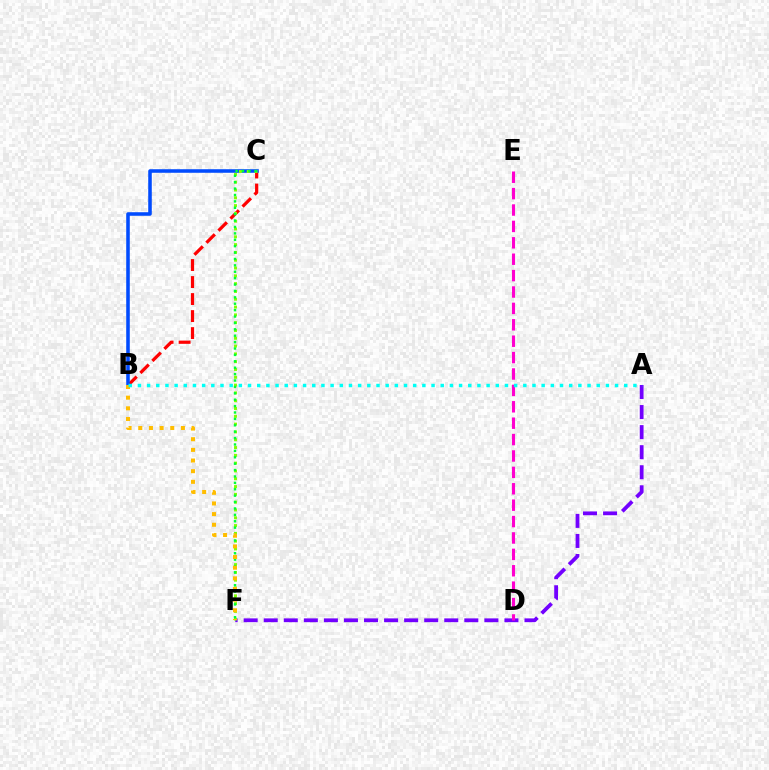{('B', 'C'): [{'color': '#ff0000', 'line_style': 'dashed', 'thickness': 2.31}, {'color': '#004bff', 'line_style': 'solid', 'thickness': 2.56}], ('A', 'F'): [{'color': '#7200ff', 'line_style': 'dashed', 'thickness': 2.72}], ('D', 'E'): [{'color': '#ff00cf', 'line_style': 'dashed', 'thickness': 2.23}], ('C', 'F'): [{'color': '#84ff00', 'line_style': 'dotted', 'thickness': 2.12}, {'color': '#00ff39', 'line_style': 'dotted', 'thickness': 1.74}], ('B', 'F'): [{'color': '#ffbd00', 'line_style': 'dotted', 'thickness': 2.89}], ('A', 'B'): [{'color': '#00fff6', 'line_style': 'dotted', 'thickness': 2.49}]}